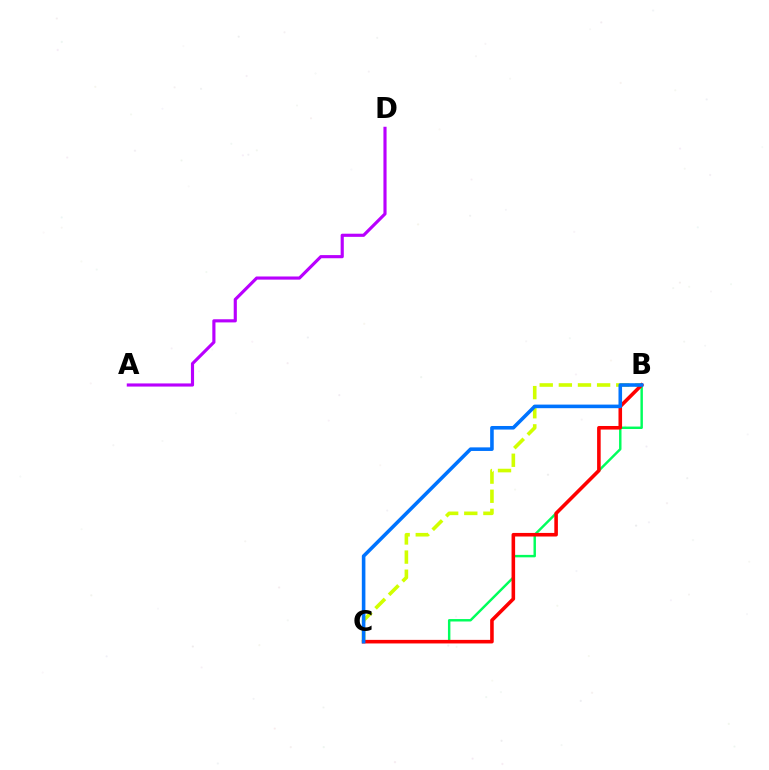{('B', 'C'): [{'color': '#00ff5c', 'line_style': 'solid', 'thickness': 1.76}, {'color': '#d1ff00', 'line_style': 'dashed', 'thickness': 2.6}, {'color': '#ff0000', 'line_style': 'solid', 'thickness': 2.57}, {'color': '#0074ff', 'line_style': 'solid', 'thickness': 2.58}], ('A', 'D'): [{'color': '#b900ff', 'line_style': 'solid', 'thickness': 2.26}]}